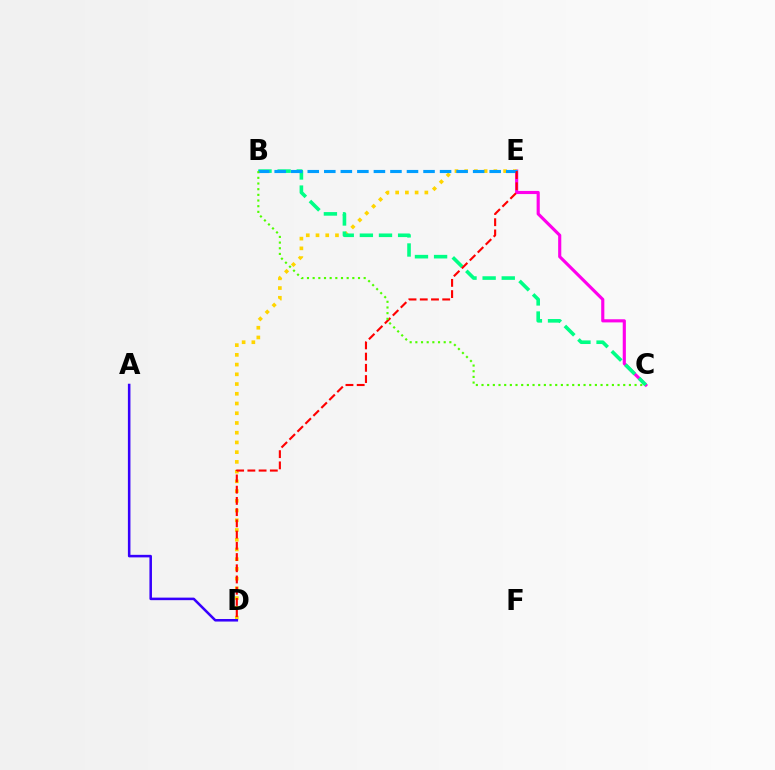{('C', 'E'): [{'color': '#ff00ed', 'line_style': 'solid', 'thickness': 2.26}], ('D', 'E'): [{'color': '#ffd500', 'line_style': 'dotted', 'thickness': 2.64}, {'color': '#ff0000', 'line_style': 'dashed', 'thickness': 1.53}], ('B', 'C'): [{'color': '#00ff86', 'line_style': 'dashed', 'thickness': 2.6}, {'color': '#4fff00', 'line_style': 'dotted', 'thickness': 1.54}], ('B', 'E'): [{'color': '#009eff', 'line_style': 'dashed', 'thickness': 2.25}], ('A', 'D'): [{'color': '#3700ff', 'line_style': 'solid', 'thickness': 1.83}]}